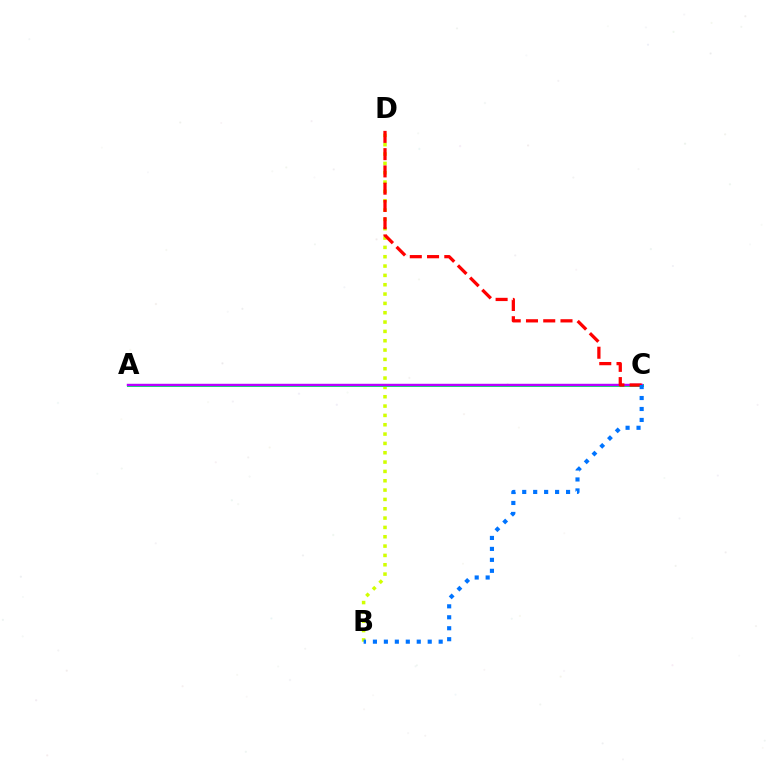{('B', 'D'): [{'color': '#d1ff00', 'line_style': 'dotted', 'thickness': 2.54}], ('A', 'C'): [{'color': '#00ff5c', 'line_style': 'solid', 'thickness': 2.17}, {'color': '#b900ff', 'line_style': 'solid', 'thickness': 1.75}], ('C', 'D'): [{'color': '#ff0000', 'line_style': 'dashed', 'thickness': 2.34}], ('B', 'C'): [{'color': '#0074ff', 'line_style': 'dotted', 'thickness': 2.98}]}